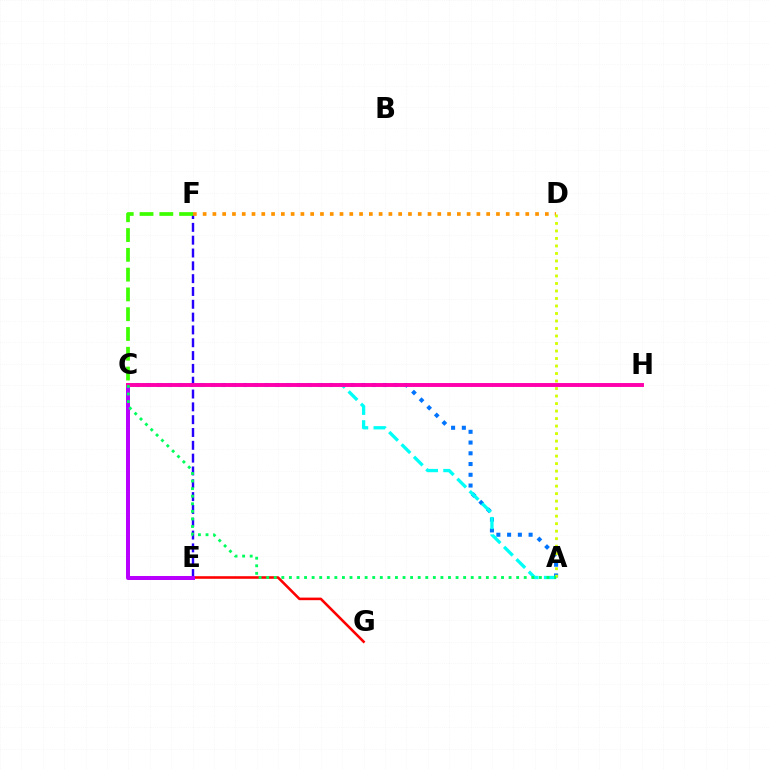{('E', 'F'): [{'color': '#2500ff', 'line_style': 'dashed', 'thickness': 1.74}], ('A', 'C'): [{'color': '#0074ff', 'line_style': 'dotted', 'thickness': 2.92}, {'color': '#00fff6', 'line_style': 'dashed', 'thickness': 2.38}, {'color': '#00ff5c', 'line_style': 'dotted', 'thickness': 2.06}], ('D', 'F'): [{'color': '#ff9400', 'line_style': 'dotted', 'thickness': 2.66}], ('E', 'G'): [{'color': '#ff0000', 'line_style': 'solid', 'thickness': 1.86}], ('C', 'E'): [{'color': '#b900ff', 'line_style': 'solid', 'thickness': 2.87}], ('C', 'F'): [{'color': '#3dff00', 'line_style': 'dashed', 'thickness': 2.69}], ('A', 'D'): [{'color': '#d1ff00', 'line_style': 'dotted', 'thickness': 2.04}], ('C', 'H'): [{'color': '#ff00ac', 'line_style': 'solid', 'thickness': 2.82}]}